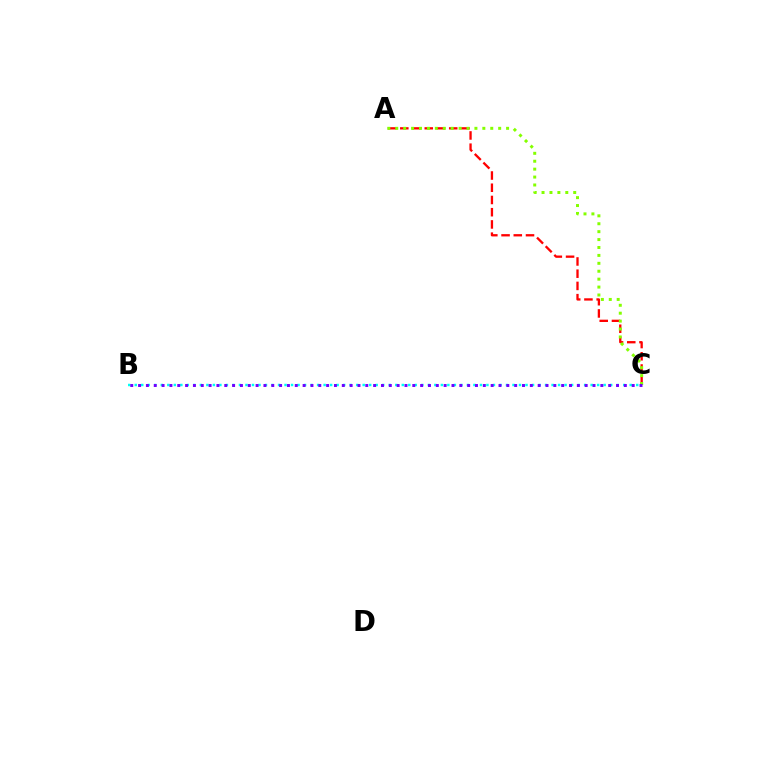{('A', 'C'): [{'color': '#ff0000', 'line_style': 'dashed', 'thickness': 1.66}, {'color': '#84ff00', 'line_style': 'dotted', 'thickness': 2.15}], ('B', 'C'): [{'color': '#00fff6', 'line_style': 'dotted', 'thickness': 1.77}, {'color': '#7200ff', 'line_style': 'dotted', 'thickness': 2.13}]}